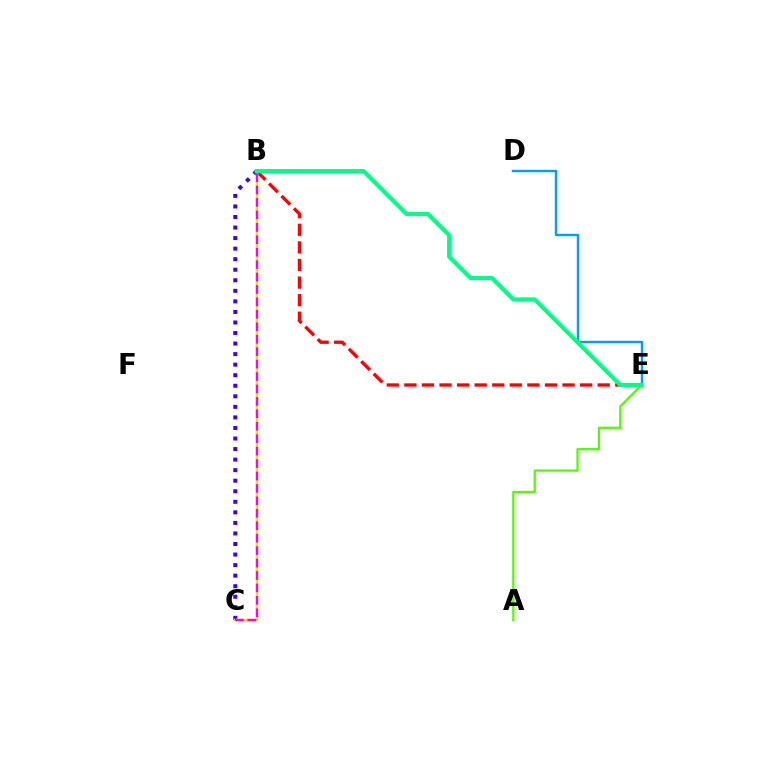{('A', 'E'): [{'color': '#4fff00', 'line_style': 'solid', 'thickness': 1.62}], ('B', 'C'): [{'color': '#3700ff', 'line_style': 'dotted', 'thickness': 2.87}, {'color': '#ffd500', 'line_style': 'solid', 'thickness': 1.77}, {'color': '#ff00ed', 'line_style': 'dashed', 'thickness': 1.69}], ('B', 'E'): [{'color': '#ff0000', 'line_style': 'dashed', 'thickness': 2.39}, {'color': '#00ff86', 'line_style': 'solid', 'thickness': 3.0}], ('D', 'E'): [{'color': '#009eff', 'line_style': 'solid', 'thickness': 1.74}]}